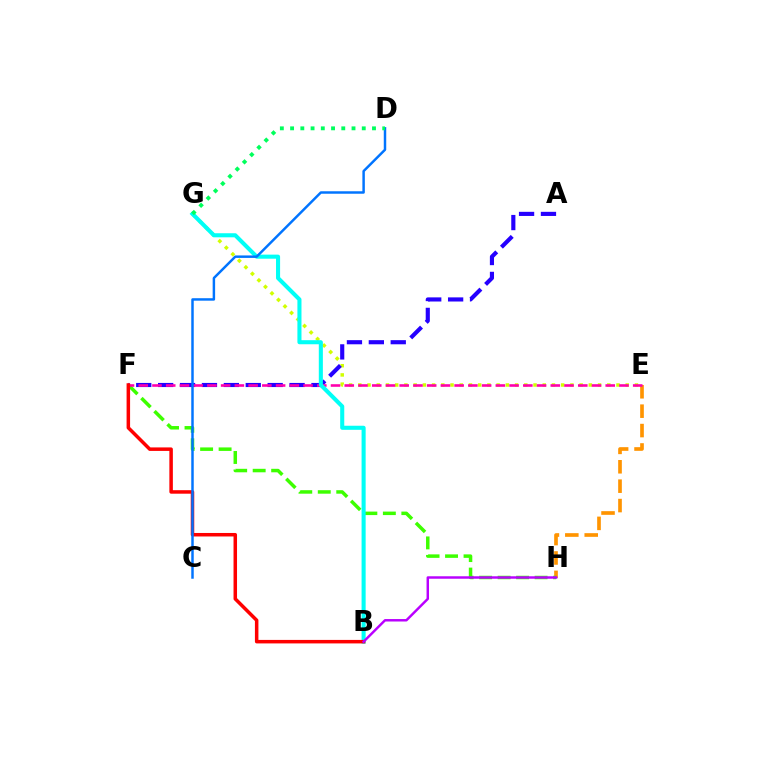{('E', 'G'): [{'color': '#d1ff00', 'line_style': 'dotted', 'thickness': 2.51}], ('A', 'F'): [{'color': '#2500ff', 'line_style': 'dashed', 'thickness': 2.98}], ('E', 'H'): [{'color': '#ff9400', 'line_style': 'dashed', 'thickness': 2.64}], ('F', 'H'): [{'color': '#3dff00', 'line_style': 'dashed', 'thickness': 2.51}], ('E', 'F'): [{'color': '#ff00ac', 'line_style': 'dashed', 'thickness': 1.87}], ('B', 'G'): [{'color': '#00fff6', 'line_style': 'solid', 'thickness': 2.93}], ('B', 'F'): [{'color': '#ff0000', 'line_style': 'solid', 'thickness': 2.52}], ('B', 'H'): [{'color': '#b900ff', 'line_style': 'solid', 'thickness': 1.77}], ('C', 'D'): [{'color': '#0074ff', 'line_style': 'solid', 'thickness': 1.78}], ('D', 'G'): [{'color': '#00ff5c', 'line_style': 'dotted', 'thickness': 2.78}]}